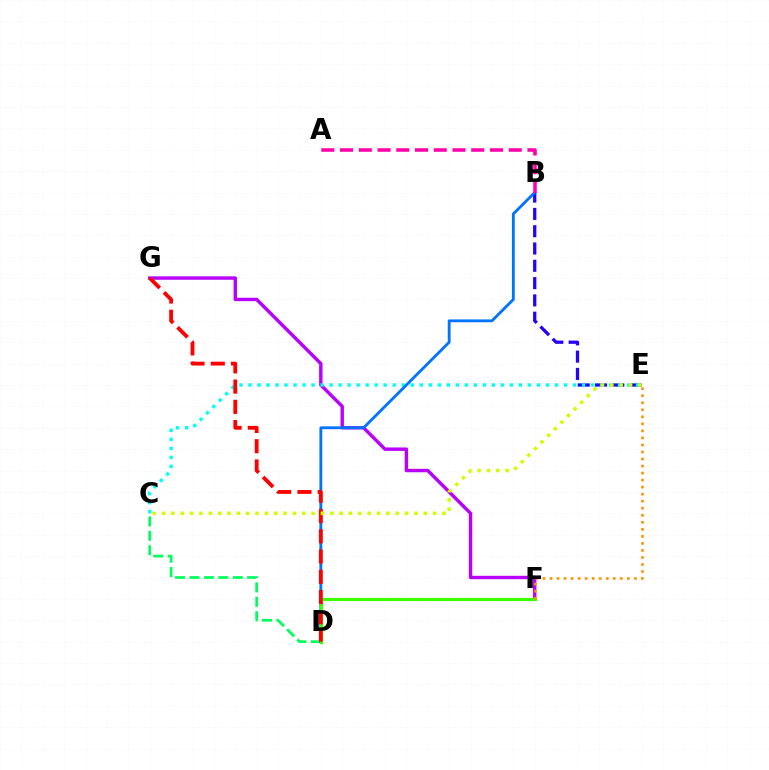{('B', 'E'): [{'color': '#2500ff', 'line_style': 'dashed', 'thickness': 2.35}], ('F', 'G'): [{'color': '#b900ff', 'line_style': 'solid', 'thickness': 2.45}], ('C', 'D'): [{'color': '#00ff5c', 'line_style': 'dashed', 'thickness': 1.96}], ('C', 'E'): [{'color': '#00fff6', 'line_style': 'dotted', 'thickness': 2.45}, {'color': '#d1ff00', 'line_style': 'dotted', 'thickness': 2.54}], ('B', 'D'): [{'color': '#0074ff', 'line_style': 'solid', 'thickness': 2.04}], ('D', 'F'): [{'color': '#3dff00', 'line_style': 'solid', 'thickness': 2.32}], ('A', 'B'): [{'color': '#ff00ac', 'line_style': 'dashed', 'thickness': 2.55}], ('D', 'G'): [{'color': '#ff0000', 'line_style': 'dashed', 'thickness': 2.75}], ('E', 'F'): [{'color': '#ff9400', 'line_style': 'dotted', 'thickness': 1.91}]}